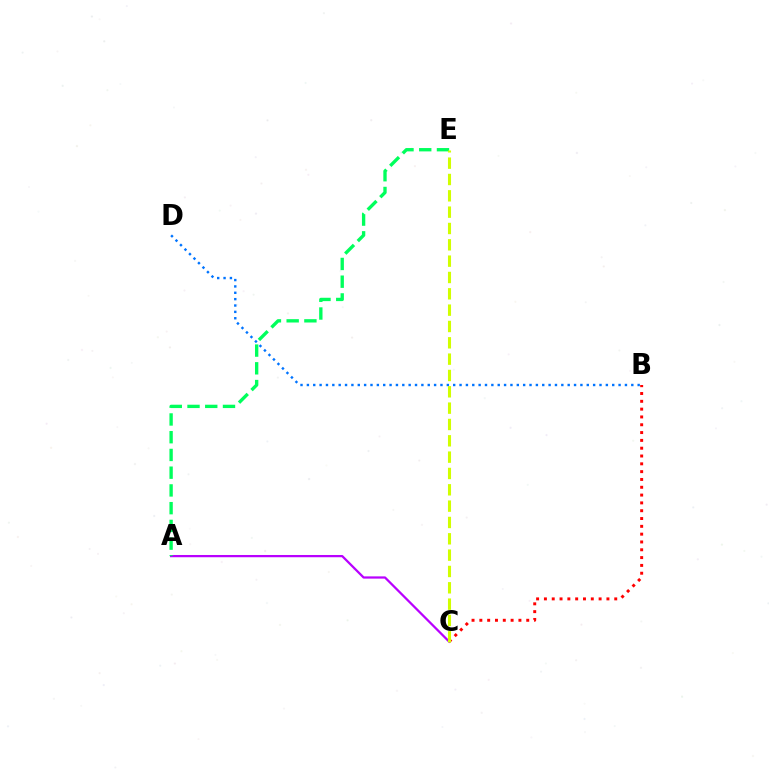{('B', 'C'): [{'color': '#ff0000', 'line_style': 'dotted', 'thickness': 2.12}], ('A', 'C'): [{'color': '#b900ff', 'line_style': 'solid', 'thickness': 1.62}], ('B', 'D'): [{'color': '#0074ff', 'line_style': 'dotted', 'thickness': 1.73}], ('A', 'E'): [{'color': '#00ff5c', 'line_style': 'dashed', 'thickness': 2.41}], ('C', 'E'): [{'color': '#d1ff00', 'line_style': 'dashed', 'thickness': 2.22}]}